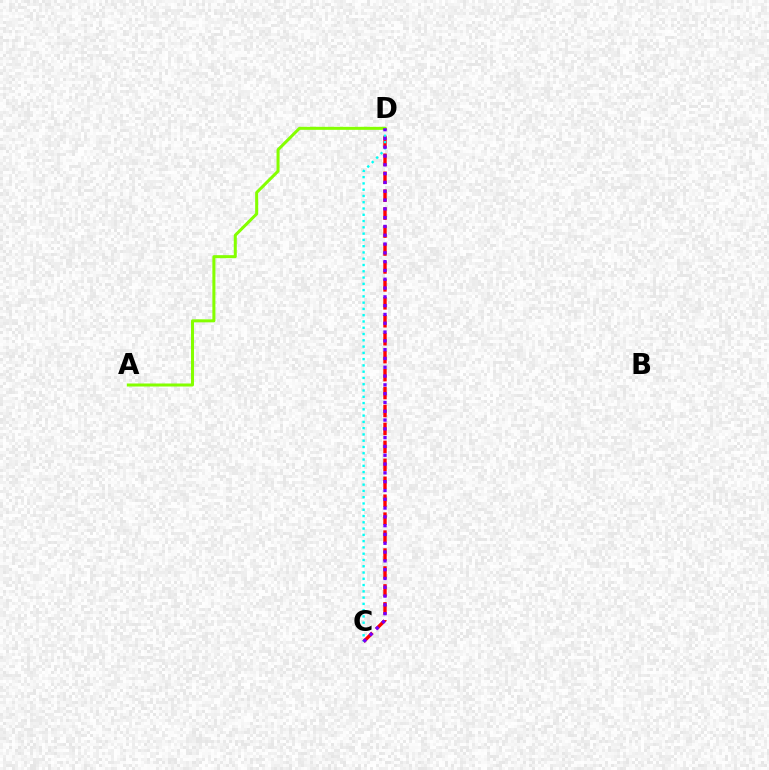{('A', 'D'): [{'color': '#84ff00', 'line_style': 'solid', 'thickness': 2.18}], ('C', 'D'): [{'color': '#ff0000', 'line_style': 'dashed', 'thickness': 2.44}, {'color': '#00fff6', 'line_style': 'dotted', 'thickness': 1.71}, {'color': '#7200ff', 'line_style': 'dotted', 'thickness': 2.39}]}